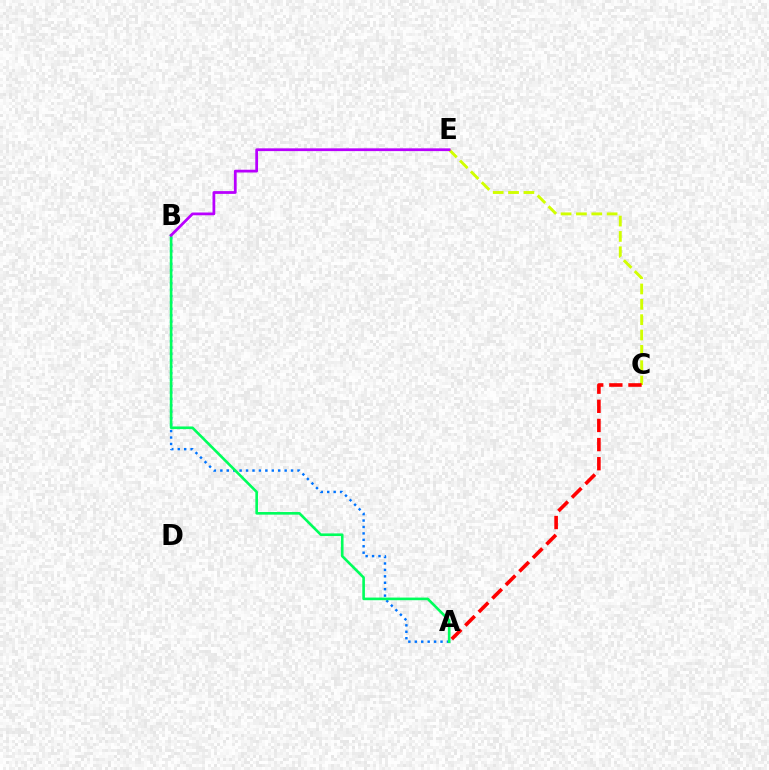{('A', 'B'): [{'color': '#0074ff', 'line_style': 'dotted', 'thickness': 1.75}, {'color': '#00ff5c', 'line_style': 'solid', 'thickness': 1.89}], ('C', 'E'): [{'color': '#d1ff00', 'line_style': 'dashed', 'thickness': 2.08}], ('A', 'C'): [{'color': '#ff0000', 'line_style': 'dashed', 'thickness': 2.6}], ('B', 'E'): [{'color': '#b900ff', 'line_style': 'solid', 'thickness': 1.99}]}